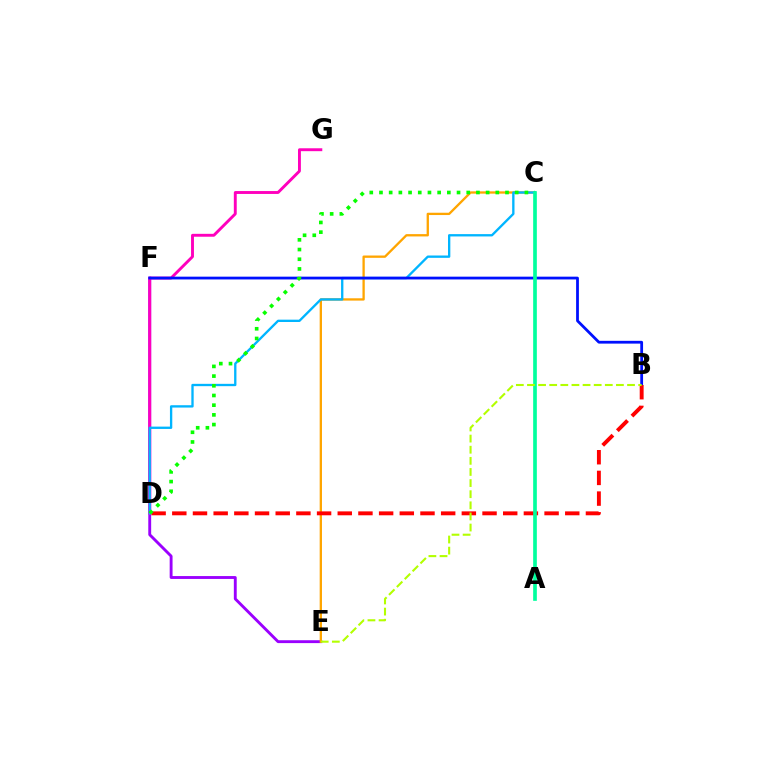{('E', 'F'): [{'color': '#9b00ff', 'line_style': 'solid', 'thickness': 2.07}], ('C', 'E'): [{'color': '#ffa500', 'line_style': 'solid', 'thickness': 1.66}], ('D', 'G'): [{'color': '#ff00bd', 'line_style': 'solid', 'thickness': 2.09}], ('C', 'D'): [{'color': '#00b5ff', 'line_style': 'solid', 'thickness': 1.68}, {'color': '#08ff00', 'line_style': 'dotted', 'thickness': 2.63}], ('B', 'F'): [{'color': '#0010ff', 'line_style': 'solid', 'thickness': 2.0}], ('B', 'D'): [{'color': '#ff0000', 'line_style': 'dashed', 'thickness': 2.81}], ('A', 'C'): [{'color': '#00ff9d', 'line_style': 'solid', 'thickness': 2.64}], ('B', 'E'): [{'color': '#b3ff00', 'line_style': 'dashed', 'thickness': 1.51}]}